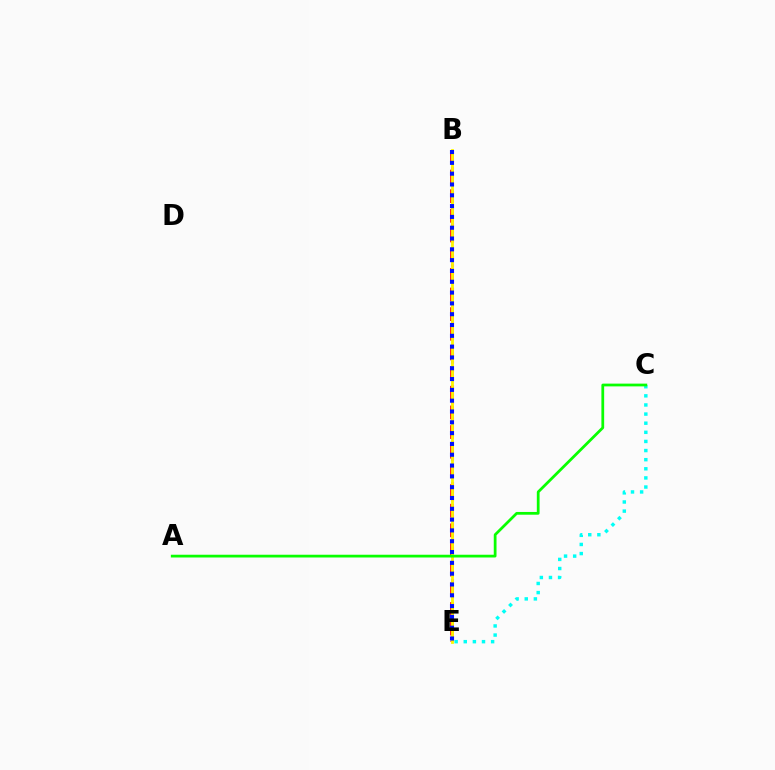{('B', 'E'): [{'color': '#ee00ff', 'line_style': 'dotted', 'thickness': 2.2}, {'color': '#ff0000', 'line_style': 'dashed', 'thickness': 2.67}, {'color': '#fcf500', 'line_style': 'solid', 'thickness': 2.02}, {'color': '#0010ff', 'line_style': 'dotted', 'thickness': 2.94}], ('C', 'E'): [{'color': '#00fff6', 'line_style': 'dotted', 'thickness': 2.48}], ('A', 'C'): [{'color': '#08ff00', 'line_style': 'solid', 'thickness': 1.98}]}